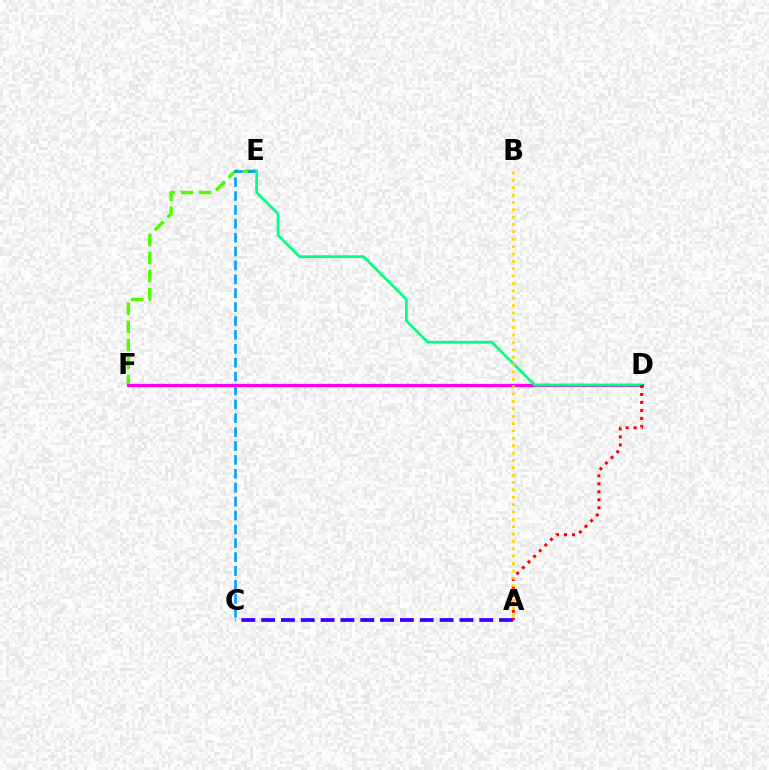{('A', 'C'): [{'color': '#3700ff', 'line_style': 'dashed', 'thickness': 2.69}], ('E', 'F'): [{'color': '#4fff00', 'line_style': 'dashed', 'thickness': 2.45}], ('C', 'E'): [{'color': '#009eff', 'line_style': 'dashed', 'thickness': 1.89}], ('D', 'F'): [{'color': '#ff00ed', 'line_style': 'solid', 'thickness': 2.32}], ('D', 'E'): [{'color': '#00ff86', 'line_style': 'solid', 'thickness': 1.98}], ('A', 'D'): [{'color': '#ff0000', 'line_style': 'dotted', 'thickness': 2.17}], ('A', 'B'): [{'color': '#ffd500', 'line_style': 'dotted', 'thickness': 2.0}]}